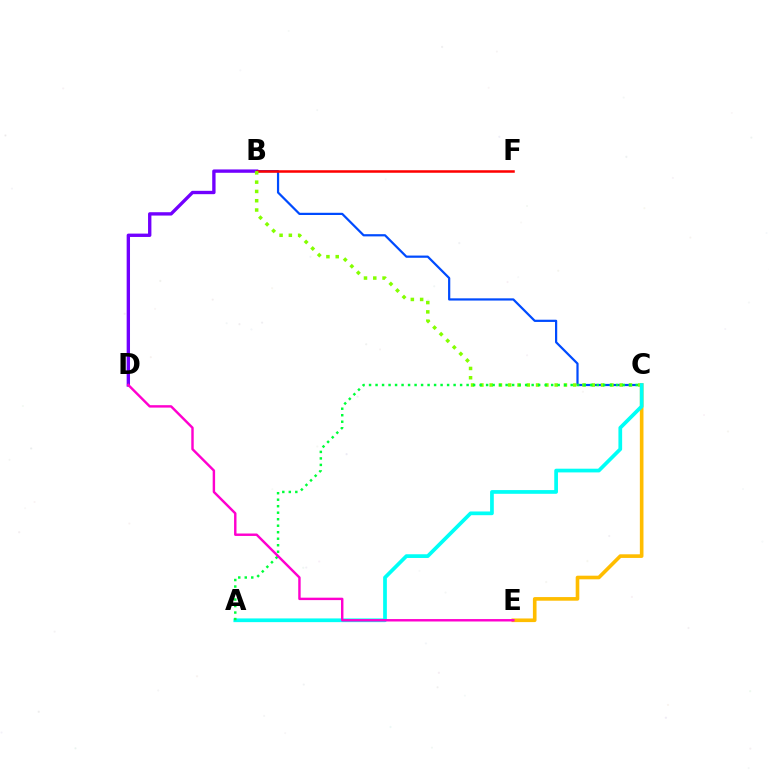{('B', 'C'): [{'color': '#004bff', 'line_style': 'solid', 'thickness': 1.6}, {'color': '#84ff00', 'line_style': 'dotted', 'thickness': 2.52}], ('B', 'D'): [{'color': '#7200ff', 'line_style': 'solid', 'thickness': 2.41}], ('B', 'F'): [{'color': '#ff0000', 'line_style': 'solid', 'thickness': 1.82}], ('C', 'E'): [{'color': '#ffbd00', 'line_style': 'solid', 'thickness': 2.61}], ('A', 'C'): [{'color': '#00fff6', 'line_style': 'solid', 'thickness': 2.68}, {'color': '#00ff39', 'line_style': 'dotted', 'thickness': 1.77}], ('D', 'E'): [{'color': '#ff00cf', 'line_style': 'solid', 'thickness': 1.75}]}